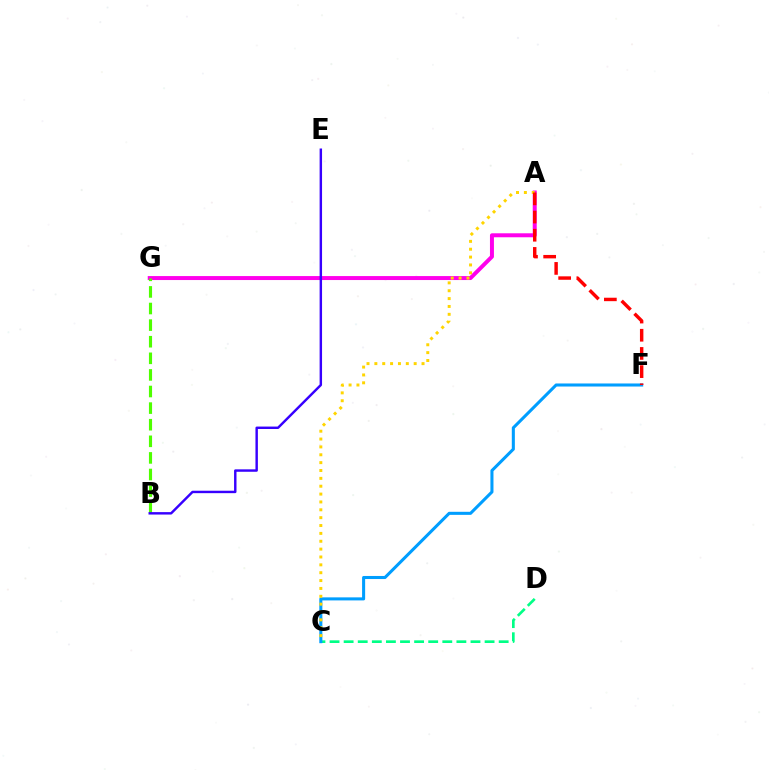{('C', 'D'): [{'color': '#00ff86', 'line_style': 'dashed', 'thickness': 1.91}], ('C', 'F'): [{'color': '#009eff', 'line_style': 'solid', 'thickness': 2.2}], ('A', 'G'): [{'color': '#ff00ed', 'line_style': 'solid', 'thickness': 2.86}], ('A', 'C'): [{'color': '#ffd500', 'line_style': 'dotted', 'thickness': 2.14}], ('B', 'G'): [{'color': '#4fff00', 'line_style': 'dashed', 'thickness': 2.25}], ('A', 'F'): [{'color': '#ff0000', 'line_style': 'dashed', 'thickness': 2.47}], ('B', 'E'): [{'color': '#3700ff', 'line_style': 'solid', 'thickness': 1.75}]}